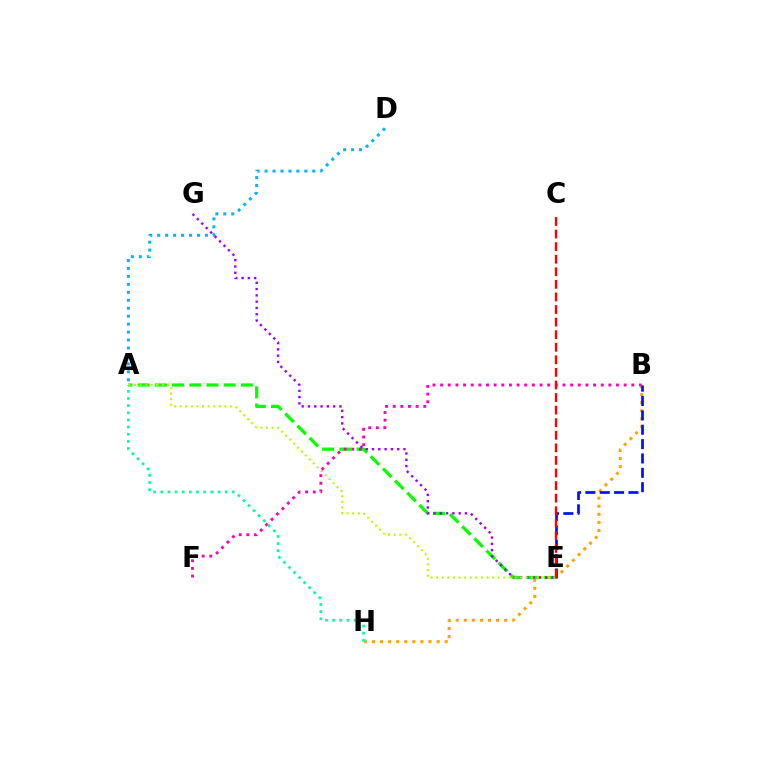{('A', 'E'): [{'color': '#08ff00', 'line_style': 'dashed', 'thickness': 2.34}, {'color': '#b3ff00', 'line_style': 'dotted', 'thickness': 1.52}], ('B', 'H'): [{'color': '#ffa500', 'line_style': 'dotted', 'thickness': 2.2}], ('B', 'E'): [{'color': '#0010ff', 'line_style': 'dashed', 'thickness': 1.95}], ('A', 'D'): [{'color': '#00b5ff', 'line_style': 'dotted', 'thickness': 2.16}], ('E', 'G'): [{'color': '#9b00ff', 'line_style': 'dotted', 'thickness': 1.71}], ('B', 'F'): [{'color': '#ff00bd', 'line_style': 'dotted', 'thickness': 2.08}], ('A', 'H'): [{'color': '#00ff9d', 'line_style': 'dotted', 'thickness': 1.94}], ('C', 'E'): [{'color': '#ff0000', 'line_style': 'dashed', 'thickness': 1.71}]}